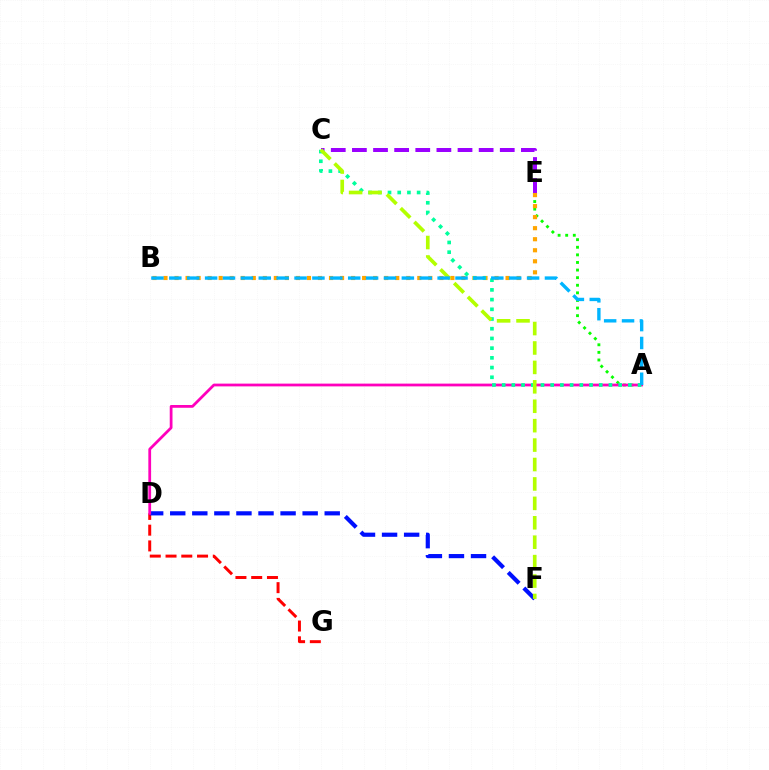{('D', 'G'): [{'color': '#ff0000', 'line_style': 'dashed', 'thickness': 2.14}], ('A', 'E'): [{'color': '#08ff00', 'line_style': 'dotted', 'thickness': 2.06}], ('C', 'E'): [{'color': '#9b00ff', 'line_style': 'dashed', 'thickness': 2.87}], ('B', 'E'): [{'color': '#ffa500', 'line_style': 'dotted', 'thickness': 3.0}], ('D', 'F'): [{'color': '#0010ff', 'line_style': 'dashed', 'thickness': 3.0}], ('A', 'D'): [{'color': '#ff00bd', 'line_style': 'solid', 'thickness': 1.99}], ('A', 'C'): [{'color': '#00ff9d', 'line_style': 'dotted', 'thickness': 2.64}], ('C', 'F'): [{'color': '#b3ff00', 'line_style': 'dashed', 'thickness': 2.64}], ('A', 'B'): [{'color': '#00b5ff', 'line_style': 'dashed', 'thickness': 2.43}]}